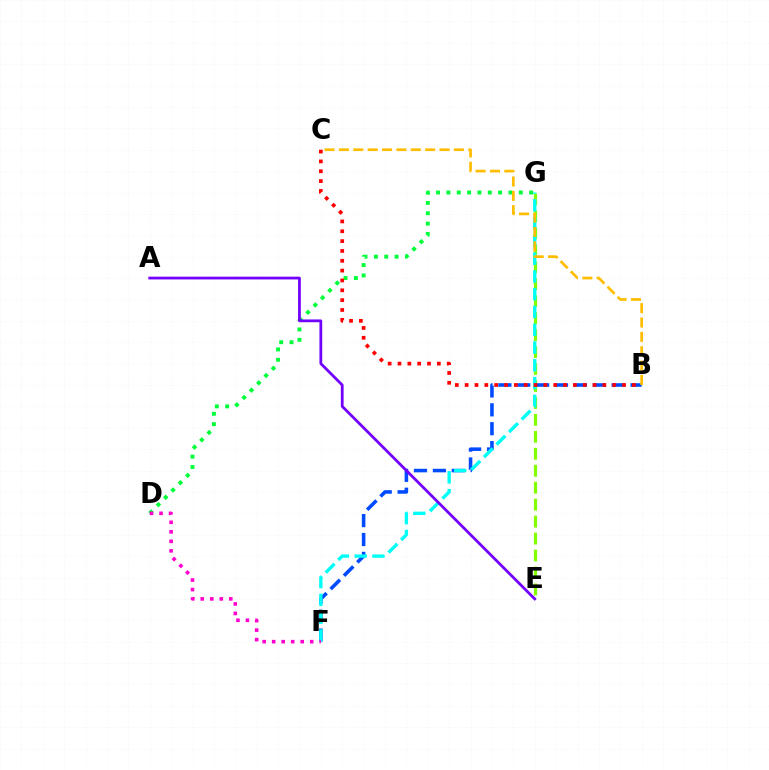{('D', 'G'): [{'color': '#00ff39', 'line_style': 'dotted', 'thickness': 2.81}], ('E', 'G'): [{'color': '#84ff00', 'line_style': 'dashed', 'thickness': 2.3}], ('B', 'F'): [{'color': '#004bff', 'line_style': 'dashed', 'thickness': 2.57}], ('F', 'G'): [{'color': '#00fff6', 'line_style': 'dashed', 'thickness': 2.41}], ('B', 'C'): [{'color': '#ff0000', 'line_style': 'dotted', 'thickness': 2.67}, {'color': '#ffbd00', 'line_style': 'dashed', 'thickness': 1.95}], ('D', 'F'): [{'color': '#ff00cf', 'line_style': 'dotted', 'thickness': 2.59}], ('A', 'E'): [{'color': '#7200ff', 'line_style': 'solid', 'thickness': 1.99}]}